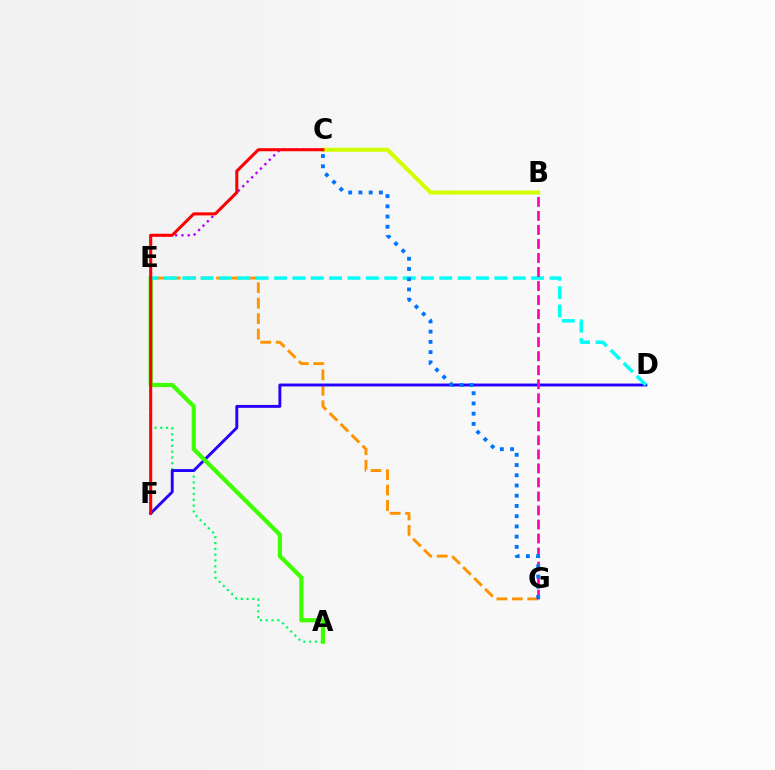{('E', 'G'): [{'color': '#ff9400', 'line_style': 'dashed', 'thickness': 2.1}], ('A', 'E'): [{'color': '#00ff5c', 'line_style': 'dotted', 'thickness': 1.58}, {'color': '#3dff00', 'line_style': 'solid', 'thickness': 2.99}], ('C', 'F'): [{'color': '#b900ff', 'line_style': 'dotted', 'thickness': 1.69}, {'color': '#ff0000', 'line_style': 'solid', 'thickness': 2.19}], ('D', 'F'): [{'color': '#2500ff', 'line_style': 'solid', 'thickness': 2.09}], ('D', 'E'): [{'color': '#00fff6', 'line_style': 'dashed', 'thickness': 2.49}], ('B', 'G'): [{'color': '#ff00ac', 'line_style': 'dashed', 'thickness': 1.91}], ('B', 'C'): [{'color': '#d1ff00', 'line_style': 'solid', 'thickness': 2.94}], ('C', 'G'): [{'color': '#0074ff', 'line_style': 'dotted', 'thickness': 2.78}]}